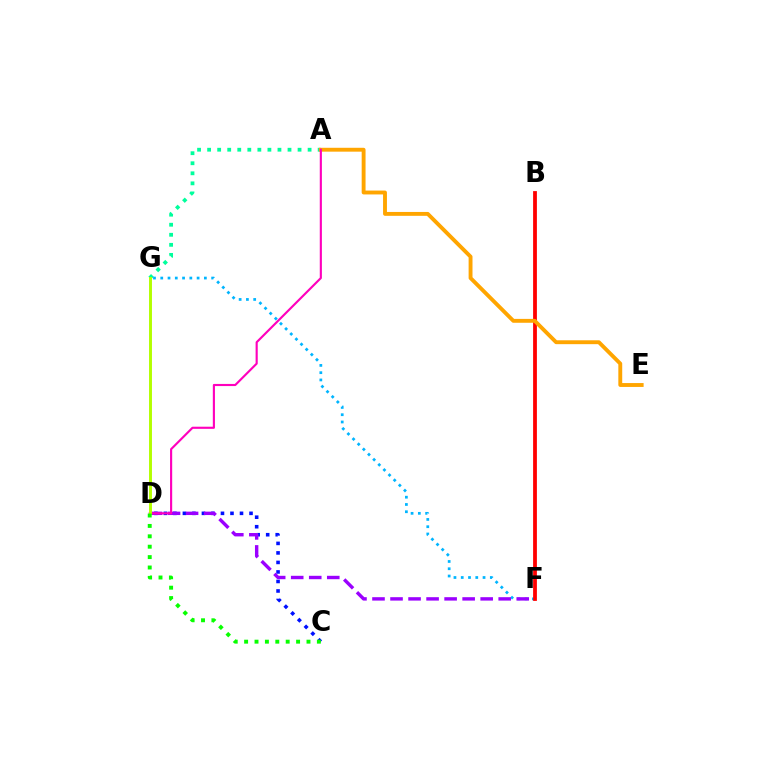{('A', 'G'): [{'color': '#00ff9d', 'line_style': 'dotted', 'thickness': 2.73}], ('F', 'G'): [{'color': '#00b5ff', 'line_style': 'dotted', 'thickness': 1.98}], ('C', 'D'): [{'color': '#0010ff', 'line_style': 'dotted', 'thickness': 2.59}, {'color': '#08ff00', 'line_style': 'dotted', 'thickness': 2.82}], ('D', 'F'): [{'color': '#9b00ff', 'line_style': 'dashed', 'thickness': 2.45}], ('B', 'F'): [{'color': '#ff0000', 'line_style': 'solid', 'thickness': 2.73}], ('A', 'E'): [{'color': '#ffa500', 'line_style': 'solid', 'thickness': 2.79}], ('A', 'D'): [{'color': '#ff00bd', 'line_style': 'solid', 'thickness': 1.54}], ('D', 'G'): [{'color': '#b3ff00', 'line_style': 'solid', 'thickness': 2.11}]}